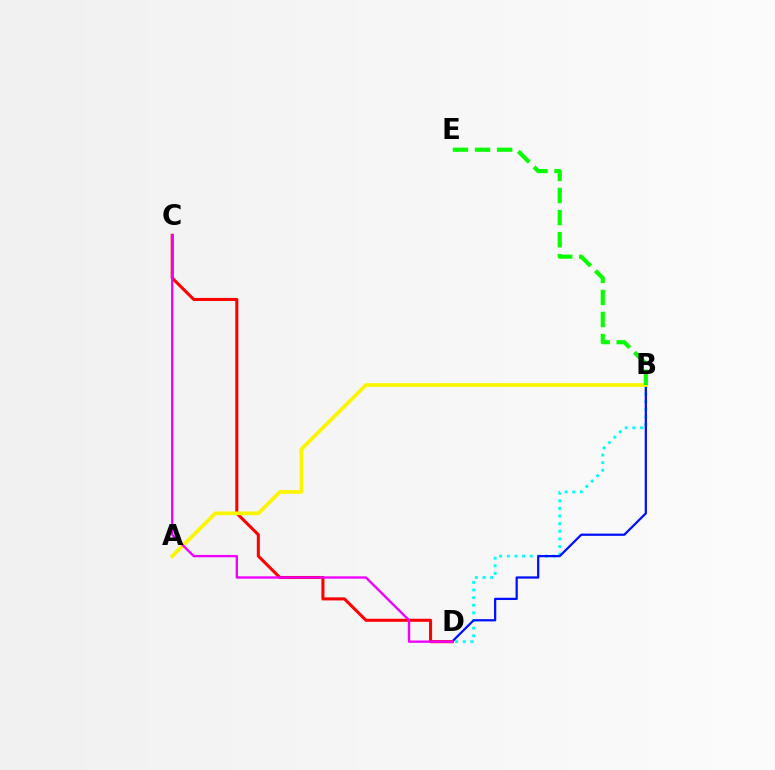{('B', 'D'): [{'color': '#00fff6', 'line_style': 'dotted', 'thickness': 2.07}, {'color': '#0010ff', 'line_style': 'solid', 'thickness': 1.62}], ('C', 'D'): [{'color': '#ff0000', 'line_style': 'solid', 'thickness': 2.2}, {'color': '#ee00ff', 'line_style': 'solid', 'thickness': 1.68}], ('A', 'B'): [{'color': '#fcf500', 'line_style': 'solid', 'thickness': 2.69}], ('B', 'E'): [{'color': '#08ff00', 'line_style': 'dashed', 'thickness': 3.0}]}